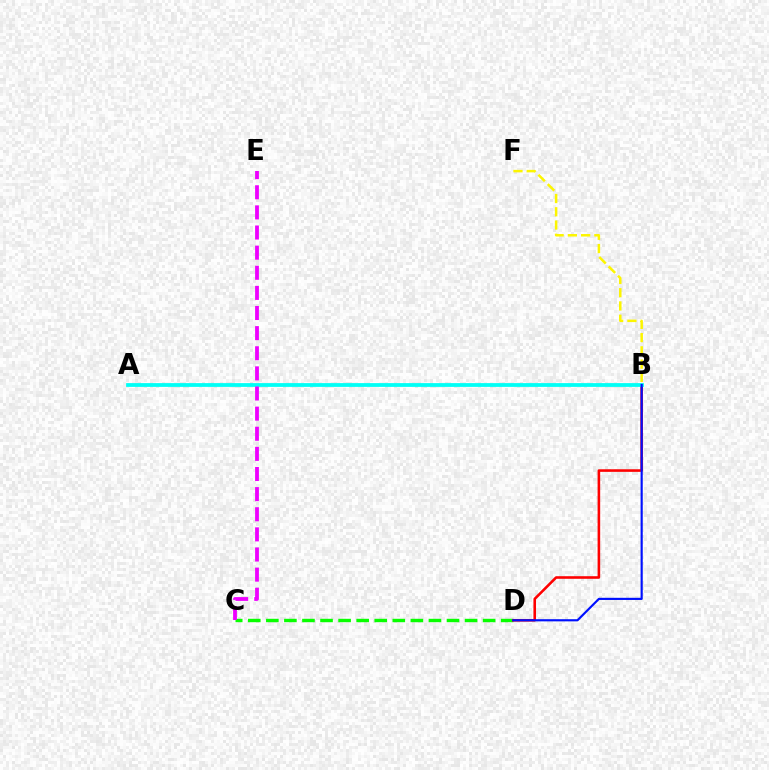{('C', 'D'): [{'color': '#08ff00', 'line_style': 'dashed', 'thickness': 2.45}], ('B', 'D'): [{'color': '#ff0000', 'line_style': 'solid', 'thickness': 1.87}, {'color': '#0010ff', 'line_style': 'solid', 'thickness': 1.56}], ('A', 'B'): [{'color': '#00fff6', 'line_style': 'solid', 'thickness': 2.72}], ('B', 'F'): [{'color': '#fcf500', 'line_style': 'dashed', 'thickness': 1.8}], ('C', 'E'): [{'color': '#ee00ff', 'line_style': 'dashed', 'thickness': 2.73}]}